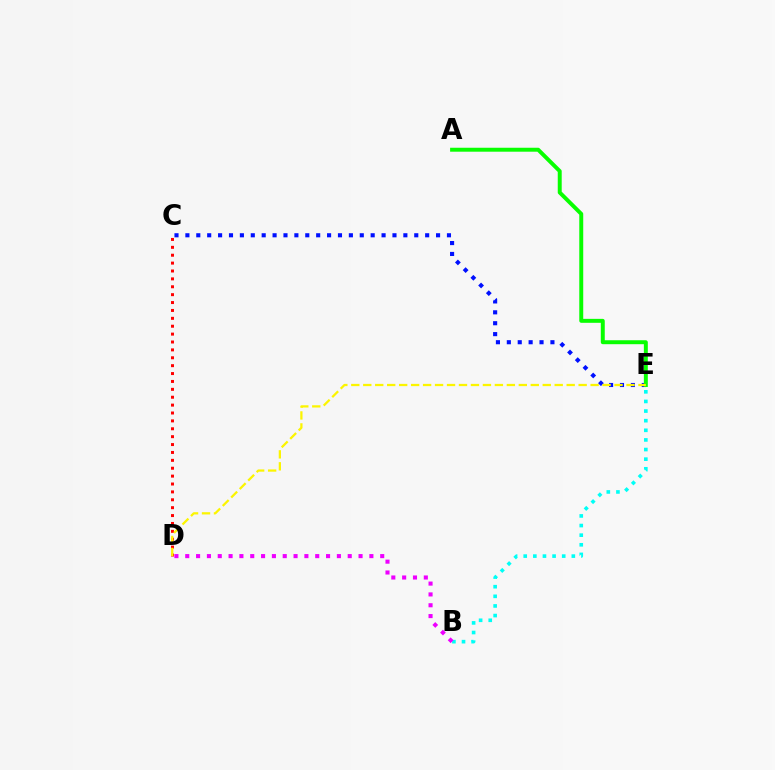{('B', 'E'): [{'color': '#00fff6', 'line_style': 'dotted', 'thickness': 2.61}], ('C', 'E'): [{'color': '#0010ff', 'line_style': 'dotted', 'thickness': 2.96}], ('A', 'E'): [{'color': '#08ff00', 'line_style': 'solid', 'thickness': 2.84}], ('C', 'D'): [{'color': '#ff0000', 'line_style': 'dotted', 'thickness': 2.14}], ('D', 'E'): [{'color': '#fcf500', 'line_style': 'dashed', 'thickness': 1.63}], ('B', 'D'): [{'color': '#ee00ff', 'line_style': 'dotted', 'thickness': 2.94}]}